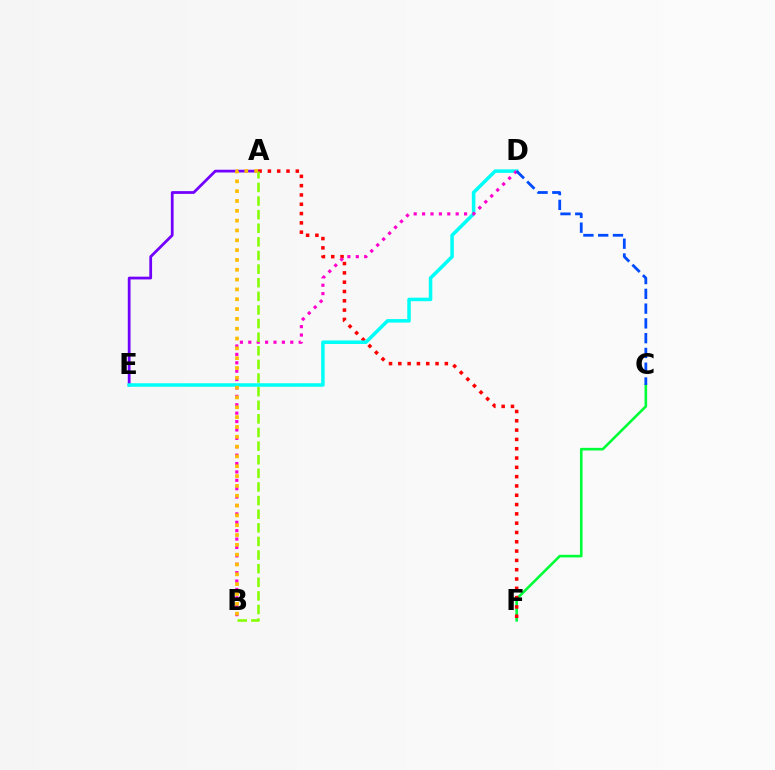{('A', 'E'): [{'color': '#7200ff', 'line_style': 'solid', 'thickness': 1.98}], ('C', 'F'): [{'color': '#00ff39', 'line_style': 'solid', 'thickness': 1.89}], ('A', 'F'): [{'color': '#ff0000', 'line_style': 'dotted', 'thickness': 2.53}], ('D', 'E'): [{'color': '#00fff6', 'line_style': 'solid', 'thickness': 2.53}], ('B', 'D'): [{'color': '#ff00cf', 'line_style': 'dotted', 'thickness': 2.28}], ('A', 'B'): [{'color': '#84ff00', 'line_style': 'dashed', 'thickness': 1.85}, {'color': '#ffbd00', 'line_style': 'dotted', 'thickness': 2.67}], ('C', 'D'): [{'color': '#004bff', 'line_style': 'dashed', 'thickness': 2.01}]}